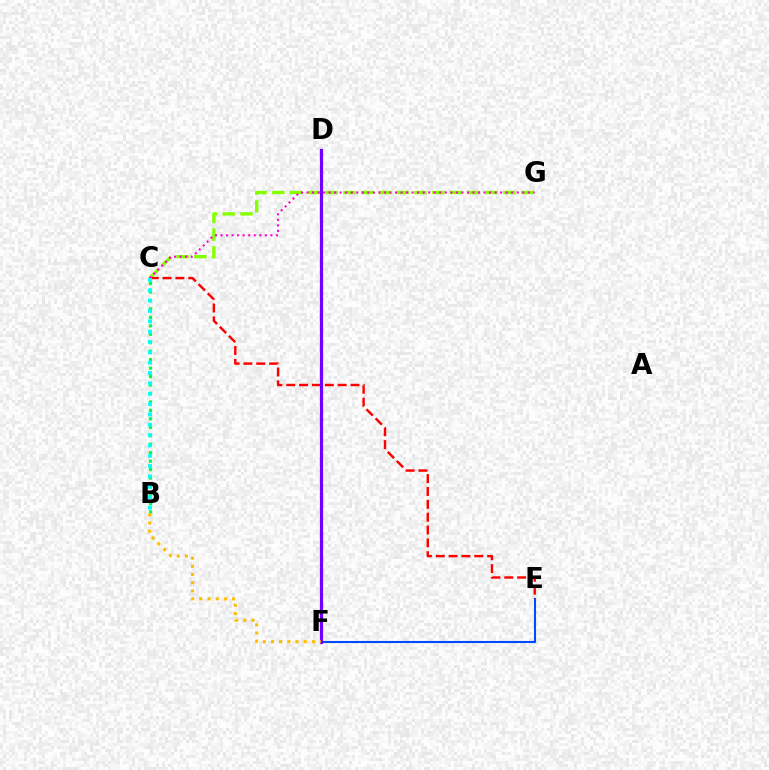{('E', 'F'): [{'color': '#004bff', 'line_style': 'solid', 'thickness': 1.5}], ('B', 'C'): [{'color': '#00ff39', 'line_style': 'dotted', 'thickness': 2.3}, {'color': '#00fff6', 'line_style': 'dotted', 'thickness': 2.81}], ('C', 'G'): [{'color': '#84ff00', 'line_style': 'dashed', 'thickness': 2.41}, {'color': '#ff00cf', 'line_style': 'dotted', 'thickness': 1.5}], ('C', 'E'): [{'color': '#ff0000', 'line_style': 'dashed', 'thickness': 1.75}], ('D', 'F'): [{'color': '#7200ff', 'line_style': 'solid', 'thickness': 2.3}], ('B', 'F'): [{'color': '#ffbd00', 'line_style': 'dotted', 'thickness': 2.22}]}